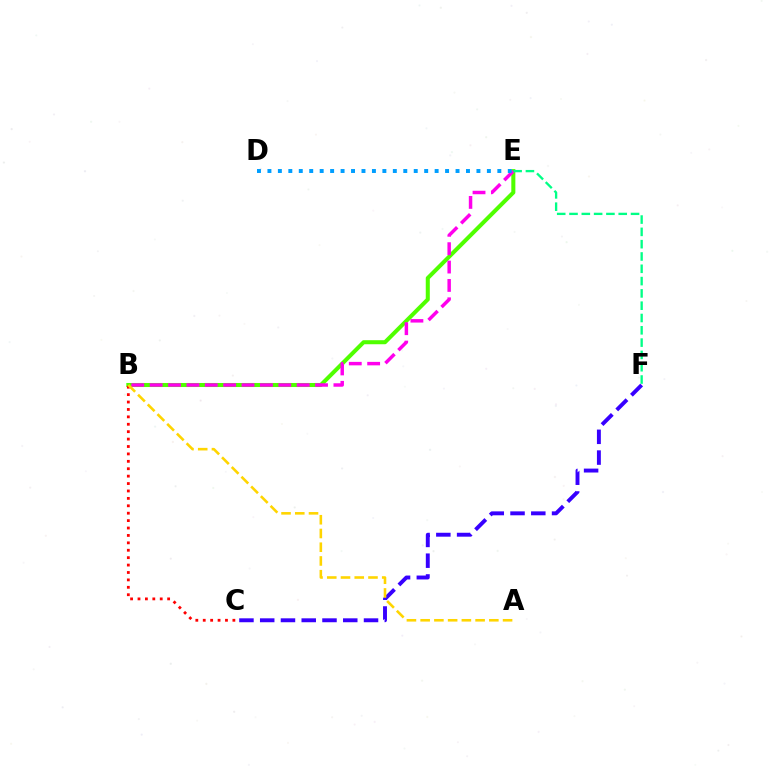{('B', 'E'): [{'color': '#4fff00', 'line_style': 'solid', 'thickness': 2.91}, {'color': '#ff00ed', 'line_style': 'dashed', 'thickness': 2.5}], ('B', 'C'): [{'color': '#ff0000', 'line_style': 'dotted', 'thickness': 2.01}], ('C', 'F'): [{'color': '#3700ff', 'line_style': 'dashed', 'thickness': 2.82}], ('E', 'F'): [{'color': '#00ff86', 'line_style': 'dashed', 'thickness': 1.67}], ('D', 'E'): [{'color': '#009eff', 'line_style': 'dotted', 'thickness': 2.84}], ('A', 'B'): [{'color': '#ffd500', 'line_style': 'dashed', 'thickness': 1.87}]}